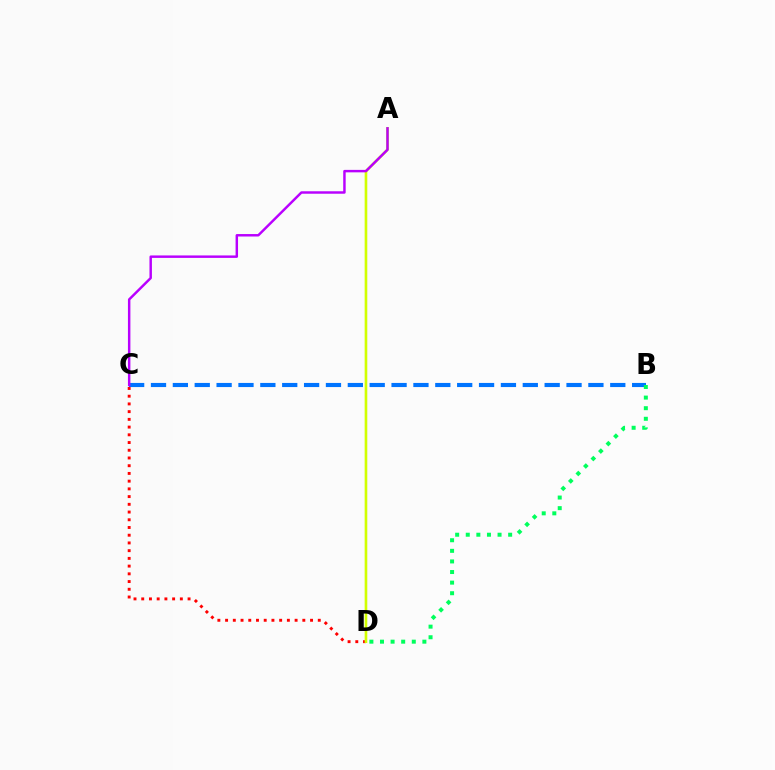{('B', 'C'): [{'color': '#0074ff', 'line_style': 'dashed', 'thickness': 2.97}], ('B', 'D'): [{'color': '#00ff5c', 'line_style': 'dotted', 'thickness': 2.88}], ('C', 'D'): [{'color': '#ff0000', 'line_style': 'dotted', 'thickness': 2.1}], ('A', 'D'): [{'color': '#d1ff00', 'line_style': 'solid', 'thickness': 1.9}], ('A', 'C'): [{'color': '#b900ff', 'line_style': 'solid', 'thickness': 1.77}]}